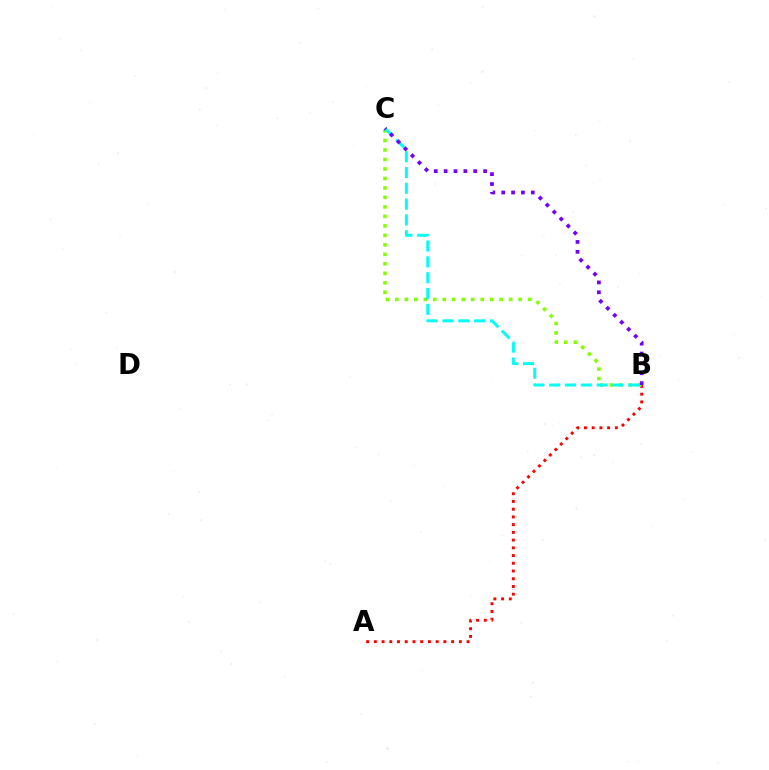{('A', 'B'): [{'color': '#ff0000', 'line_style': 'dotted', 'thickness': 2.1}], ('B', 'C'): [{'color': '#84ff00', 'line_style': 'dotted', 'thickness': 2.58}, {'color': '#00fff6', 'line_style': 'dashed', 'thickness': 2.15}, {'color': '#7200ff', 'line_style': 'dotted', 'thickness': 2.68}]}